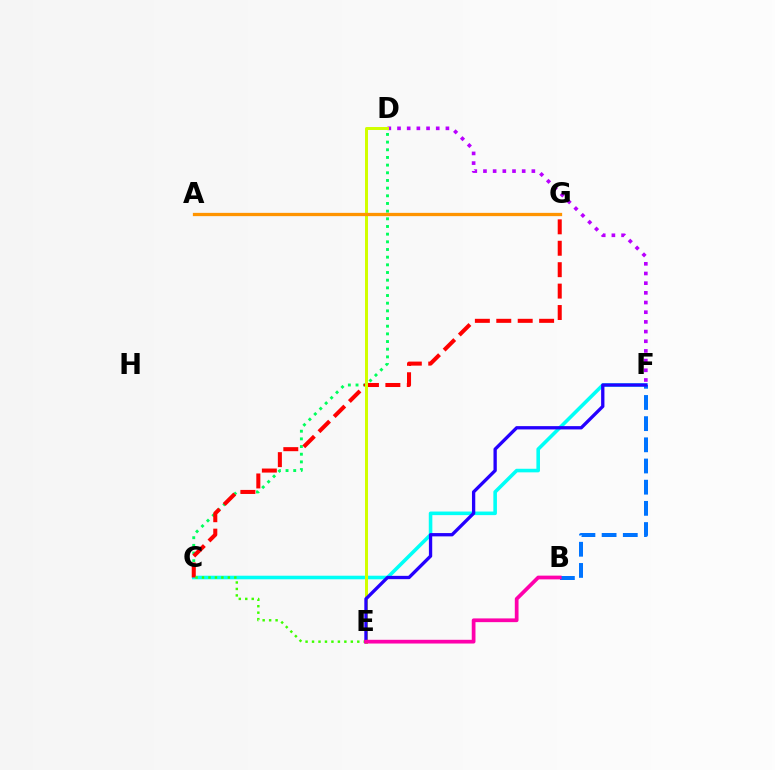{('D', 'F'): [{'color': '#b900ff', 'line_style': 'dotted', 'thickness': 2.63}], ('C', 'D'): [{'color': '#00ff5c', 'line_style': 'dotted', 'thickness': 2.08}], ('C', 'F'): [{'color': '#00fff6', 'line_style': 'solid', 'thickness': 2.57}], ('C', 'G'): [{'color': '#ff0000', 'line_style': 'dashed', 'thickness': 2.91}], ('B', 'F'): [{'color': '#0074ff', 'line_style': 'dashed', 'thickness': 2.88}], ('D', 'E'): [{'color': '#d1ff00', 'line_style': 'solid', 'thickness': 2.16}], ('C', 'E'): [{'color': '#3dff00', 'line_style': 'dotted', 'thickness': 1.76}], ('E', 'F'): [{'color': '#2500ff', 'line_style': 'solid', 'thickness': 2.38}], ('A', 'G'): [{'color': '#ff9400', 'line_style': 'solid', 'thickness': 2.36}], ('B', 'E'): [{'color': '#ff00ac', 'line_style': 'solid', 'thickness': 2.69}]}